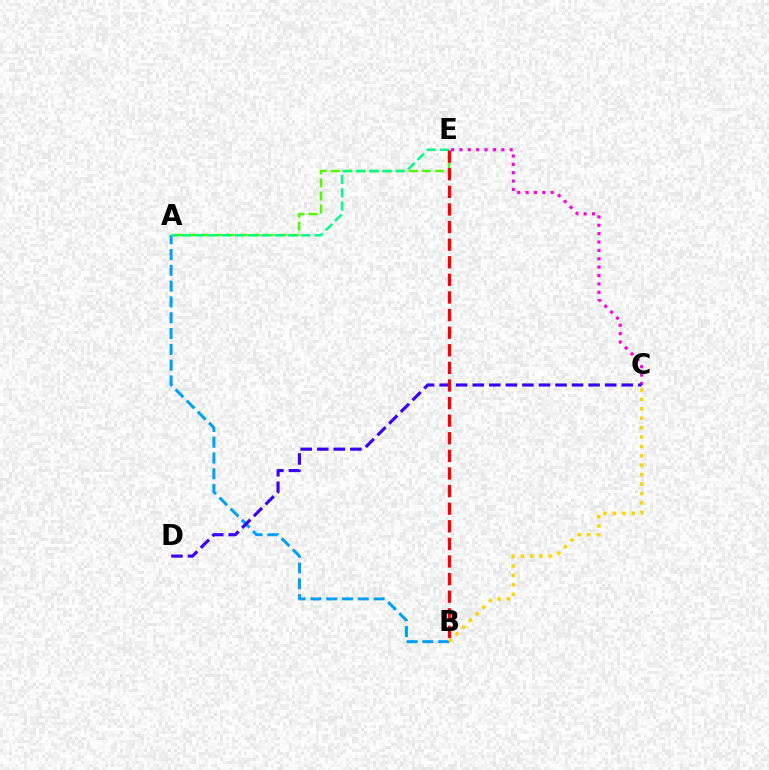{('A', 'B'): [{'color': '#009eff', 'line_style': 'dashed', 'thickness': 2.15}], ('A', 'E'): [{'color': '#4fff00', 'line_style': 'dashed', 'thickness': 1.77}, {'color': '#00ff86', 'line_style': 'dashed', 'thickness': 1.8}], ('B', 'C'): [{'color': '#ffd500', 'line_style': 'dotted', 'thickness': 2.56}], ('C', 'E'): [{'color': '#ff00ed', 'line_style': 'dotted', 'thickness': 2.28}], ('C', 'D'): [{'color': '#3700ff', 'line_style': 'dashed', 'thickness': 2.25}], ('B', 'E'): [{'color': '#ff0000', 'line_style': 'dashed', 'thickness': 2.39}]}